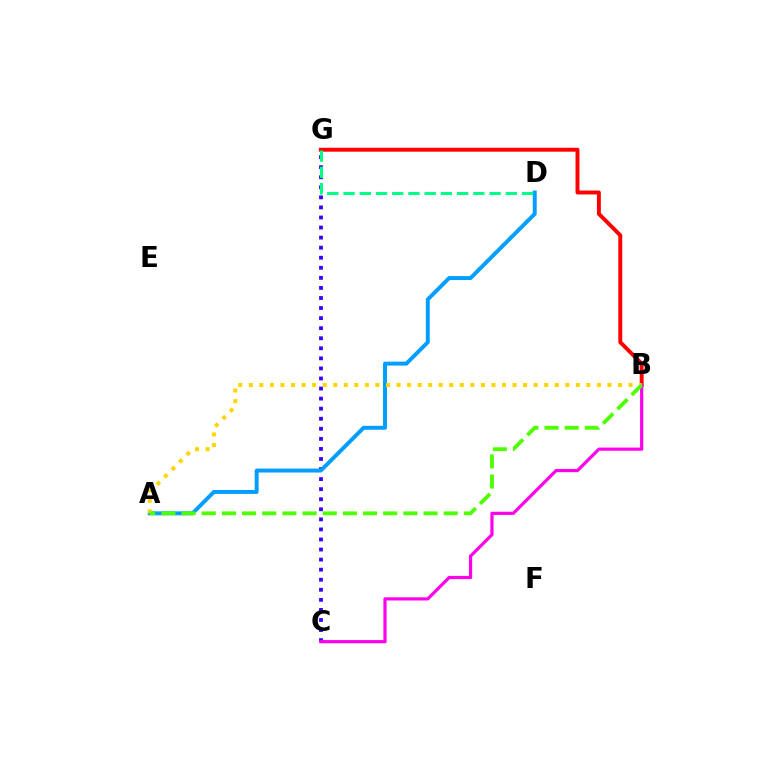{('B', 'G'): [{'color': '#ff0000', 'line_style': 'solid', 'thickness': 2.82}], ('C', 'G'): [{'color': '#3700ff', 'line_style': 'dotted', 'thickness': 2.73}], ('A', 'D'): [{'color': '#009eff', 'line_style': 'solid', 'thickness': 2.84}], ('B', 'C'): [{'color': '#ff00ed', 'line_style': 'solid', 'thickness': 2.3}], ('A', 'B'): [{'color': '#ffd500', 'line_style': 'dotted', 'thickness': 2.87}, {'color': '#4fff00', 'line_style': 'dashed', 'thickness': 2.74}], ('D', 'G'): [{'color': '#00ff86', 'line_style': 'dashed', 'thickness': 2.2}]}